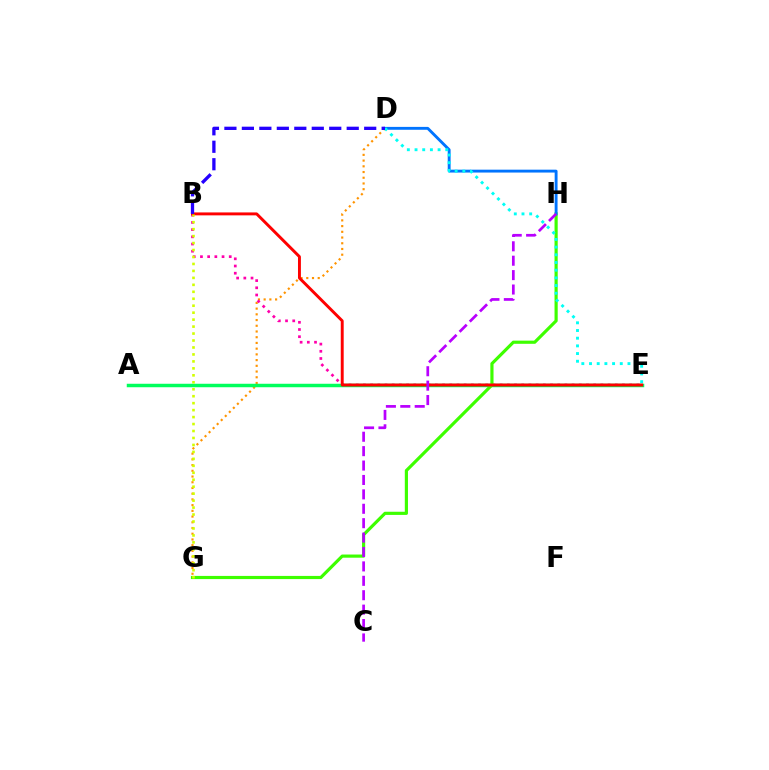{('D', 'G'): [{'color': '#ff9400', 'line_style': 'dotted', 'thickness': 1.55}], ('B', 'E'): [{'color': '#ff00ac', 'line_style': 'dotted', 'thickness': 1.96}, {'color': '#ff0000', 'line_style': 'solid', 'thickness': 2.1}], ('A', 'E'): [{'color': '#00ff5c', 'line_style': 'solid', 'thickness': 2.51}], ('G', 'H'): [{'color': '#3dff00', 'line_style': 'solid', 'thickness': 2.28}], ('D', 'H'): [{'color': '#0074ff', 'line_style': 'solid', 'thickness': 2.07}], ('D', 'E'): [{'color': '#00fff6', 'line_style': 'dotted', 'thickness': 2.09}], ('B', 'D'): [{'color': '#2500ff', 'line_style': 'dashed', 'thickness': 2.37}], ('C', 'H'): [{'color': '#b900ff', 'line_style': 'dashed', 'thickness': 1.96}], ('B', 'G'): [{'color': '#d1ff00', 'line_style': 'dotted', 'thickness': 1.89}]}